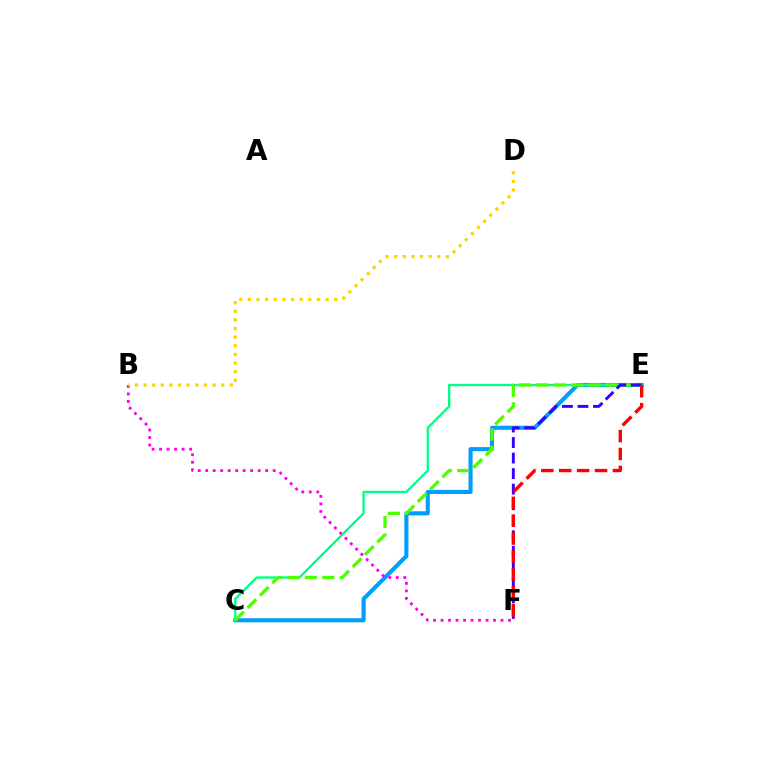{('C', 'E'): [{'color': '#009eff', 'line_style': 'solid', 'thickness': 2.96}, {'color': '#00ff86', 'line_style': 'solid', 'thickness': 1.68}, {'color': '#4fff00', 'line_style': 'dashed', 'thickness': 2.37}], ('B', 'F'): [{'color': '#ff00ed', 'line_style': 'dotted', 'thickness': 2.04}], ('E', 'F'): [{'color': '#3700ff', 'line_style': 'dashed', 'thickness': 2.11}, {'color': '#ff0000', 'line_style': 'dashed', 'thickness': 2.43}], ('B', 'D'): [{'color': '#ffd500', 'line_style': 'dotted', 'thickness': 2.35}]}